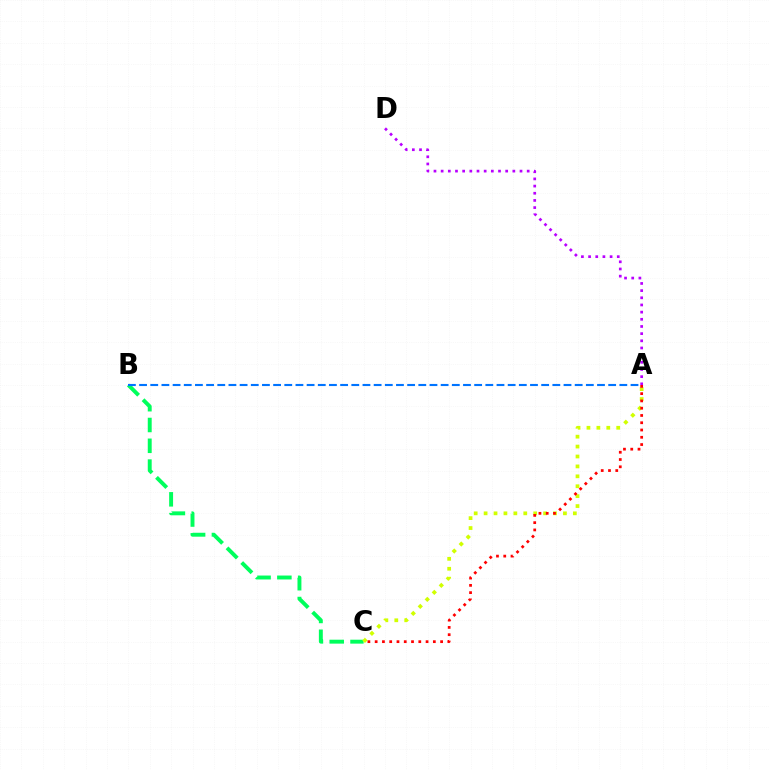{('B', 'C'): [{'color': '#00ff5c', 'line_style': 'dashed', 'thickness': 2.83}], ('A', 'C'): [{'color': '#d1ff00', 'line_style': 'dotted', 'thickness': 2.69}, {'color': '#ff0000', 'line_style': 'dotted', 'thickness': 1.98}], ('A', 'B'): [{'color': '#0074ff', 'line_style': 'dashed', 'thickness': 1.52}], ('A', 'D'): [{'color': '#b900ff', 'line_style': 'dotted', 'thickness': 1.95}]}